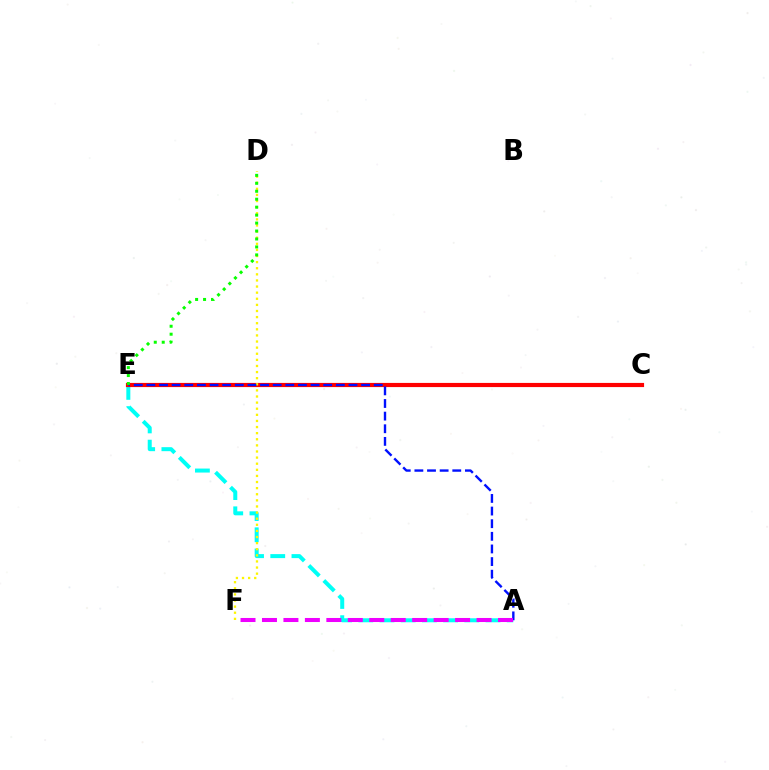{('A', 'E'): [{'color': '#00fff6', 'line_style': 'dashed', 'thickness': 2.88}, {'color': '#0010ff', 'line_style': 'dashed', 'thickness': 1.72}], ('C', 'E'): [{'color': '#ff0000', 'line_style': 'solid', 'thickness': 3.0}], ('D', 'F'): [{'color': '#fcf500', 'line_style': 'dotted', 'thickness': 1.66}], ('A', 'F'): [{'color': '#ee00ff', 'line_style': 'dashed', 'thickness': 2.92}], ('D', 'E'): [{'color': '#08ff00', 'line_style': 'dotted', 'thickness': 2.16}]}